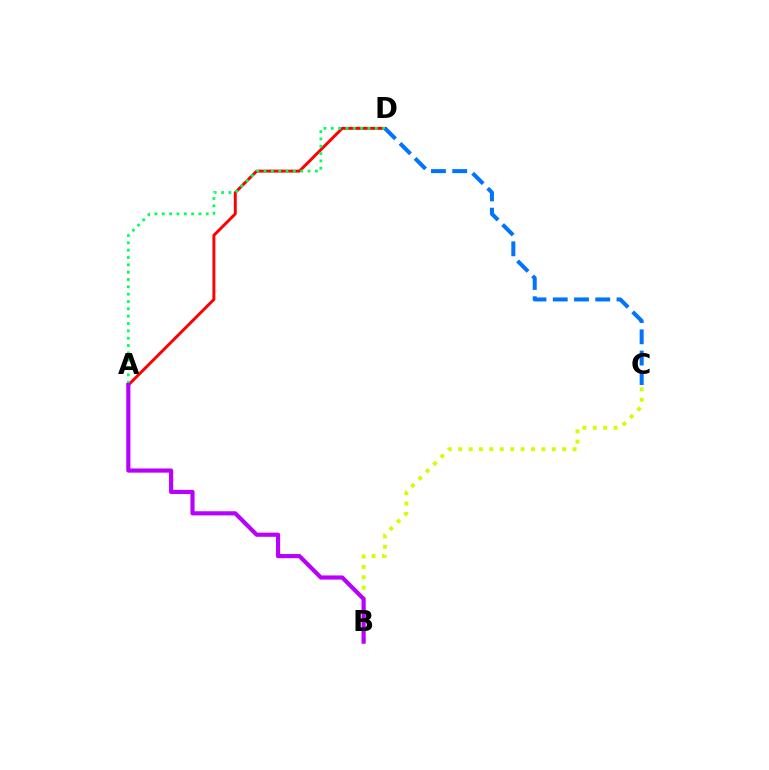{('A', 'D'): [{'color': '#ff0000', 'line_style': 'solid', 'thickness': 2.11}, {'color': '#00ff5c', 'line_style': 'dotted', 'thickness': 1.99}], ('B', 'C'): [{'color': '#d1ff00', 'line_style': 'dotted', 'thickness': 2.82}], ('A', 'B'): [{'color': '#b900ff', 'line_style': 'solid', 'thickness': 2.99}], ('C', 'D'): [{'color': '#0074ff', 'line_style': 'dashed', 'thickness': 2.89}]}